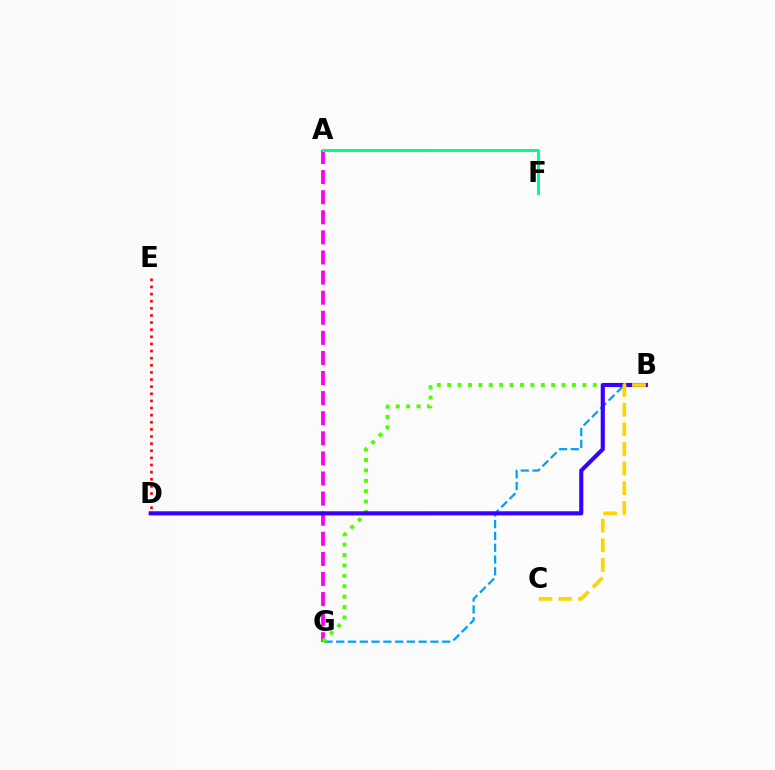{('A', 'G'): [{'color': '#ff00ed', 'line_style': 'dashed', 'thickness': 2.73}], ('D', 'E'): [{'color': '#ff0000', 'line_style': 'dotted', 'thickness': 1.93}], ('B', 'G'): [{'color': '#009eff', 'line_style': 'dashed', 'thickness': 1.6}, {'color': '#4fff00', 'line_style': 'dotted', 'thickness': 2.83}], ('B', 'D'): [{'color': '#3700ff', 'line_style': 'solid', 'thickness': 2.96}], ('A', 'F'): [{'color': '#00ff86', 'line_style': 'solid', 'thickness': 2.14}], ('B', 'C'): [{'color': '#ffd500', 'line_style': 'dashed', 'thickness': 2.67}]}